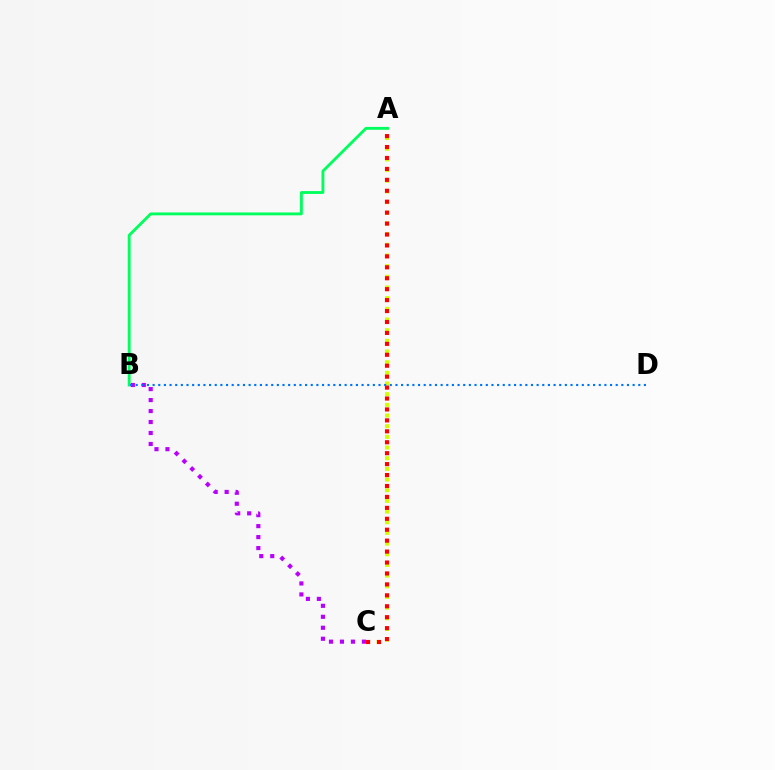{('A', 'C'): [{'color': '#d1ff00', 'line_style': 'dotted', 'thickness': 2.9}, {'color': '#ff0000', 'line_style': 'dotted', 'thickness': 2.97}], ('B', 'C'): [{'color': '#b900ff', 'line_style': 'dotted', 'thickness': 2.98}], ('A', 'B'): [{'color': '#00ff5c', 'line_style': 'solid', 'thickness': 2.06}], ('B', 'D'): [{'color': '#0074ff', 'line_style': 'dotted', 'thickness': 1.53}]}